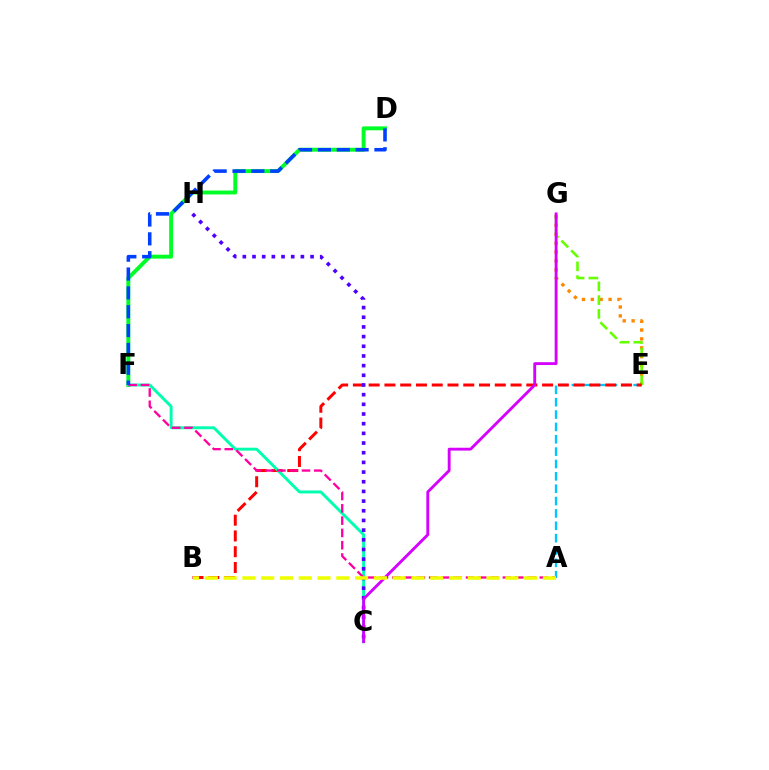{('E', 'G'): [{'color': '#ff8800', 'line_style': 'dotted', 'thickness': 2.41}, {'color': '#66ff00', 'line_style': 'dashed', 'thickness': 1.87}], ('D', 'F'): [{'color': '#00ff27', 'line_style': 'solid', 'thickness': 2.82}, {'color': '#003fff', 'line_style': 'dashed', 'thickness': 2.56}], ('A', 'E'): [{'color': '#00c7ff', 'line_style': 'dashed', 'thickness': 1.68}], ('B', 'E'): [{'color': '#ff0000', 'line_style': 'dashed', 'thickness': 2.14}], ('C', 'F'): [{'color': '#00ffaf', 'line_style': 'solid', 'thickness': 2.1}], ('C', 'H'): [{'color': '#4f00ff', 'line_style': 'dotted', 'thickness': 2.63}], ('A', 'F'): [{'color': '#ff00a0', 'line_style': 'dashed', 'thickness': 1.67}], ('C', 'G'): [{'color': '#d600ff', 'line_style': 'solid', 'thickness': 2.06}], ('A', 'B'): [{'color': '#eeff00', 'line_style': 'dashed', 'thickness': 2.55}]}